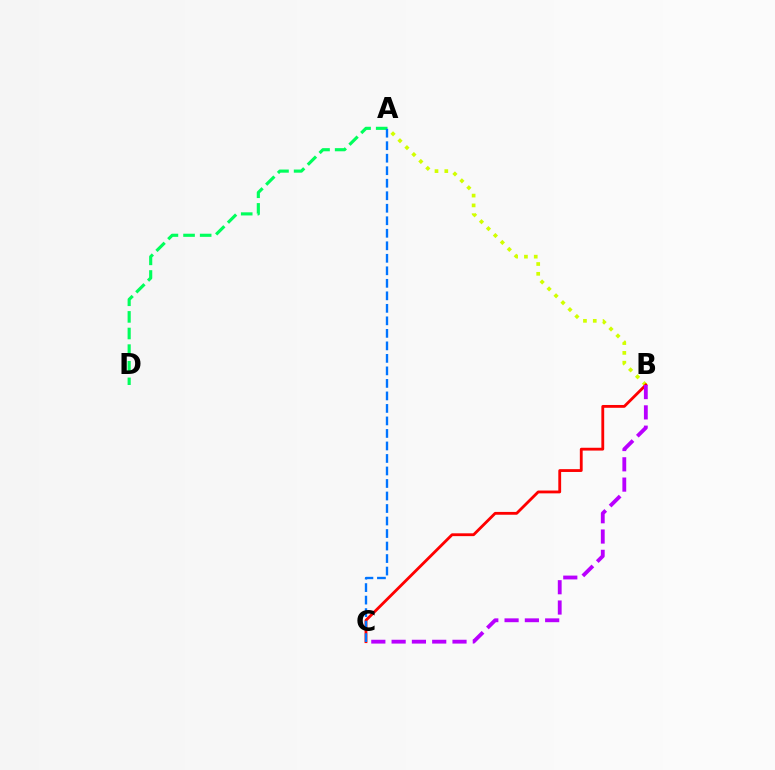{('A', 'B'): [{'color': '#d1ff00', 'line_style': 'dotted', 'thickness': 2.66}], ('A', 'D'): [{'color': '#00ff5c', 'line_style': 'dashed', 'thickness': 2.26}], ('B', 'C'): [{'color': '#ff0000', 'line_style': 'solid', 'thickness': 2.03}, {'color': '#b900ff', 'line_style': 'dashed', 'thickness': 2.76}], ('A', 'C'): [{'color': '#0074ff', 'line_style': 'dashed', 'thickness': 1.7}]}